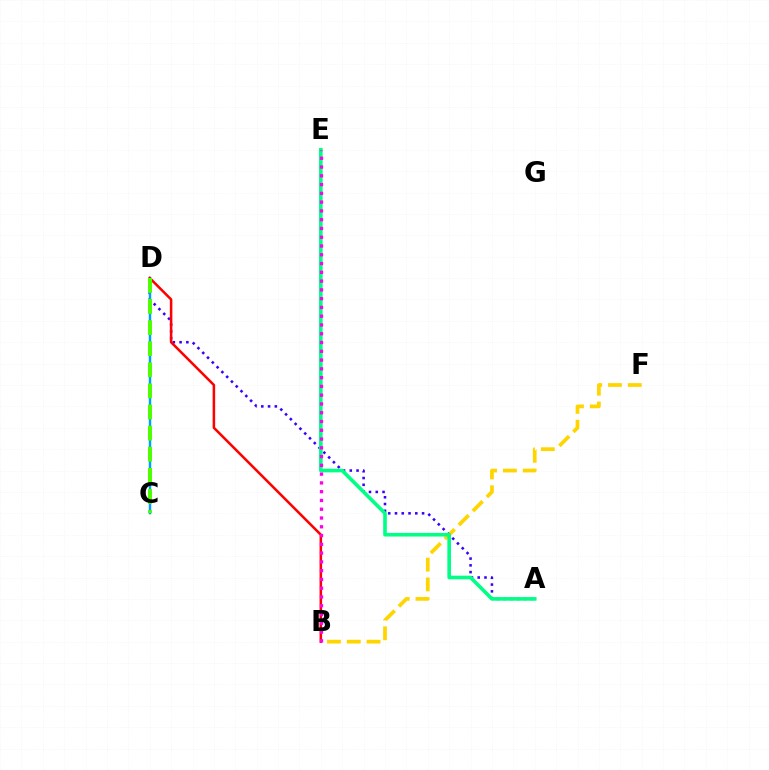{('B', 'F'): [{'color': '#ffd500', 'line_style': 'dashed', 'thickness': 2.69}], ('A', 'D'): [{'color': '#3700ff', 'line_style': 'dotted', 'thickness': 1.84}], ('C', 'D'): [{'color': '#009eff', 'line_style': 'solid', 'thickness': 1.77}, {'color': '#4fff00', 'line_style': 'dashed', 'thickness': 2.87}], ('B', 'D'): [{'color': '#ff0000', 'line_style': 'solid', 'thickness': 1.82}], ('A', 'E'): [{'color': '#00ff86', 'line_style': 'solid', 'thickness': 2.6}], ('B', 'E'): [{'color': '#ff00ed', 'line_style': 'dotted', 'thickness': 2.38}]}